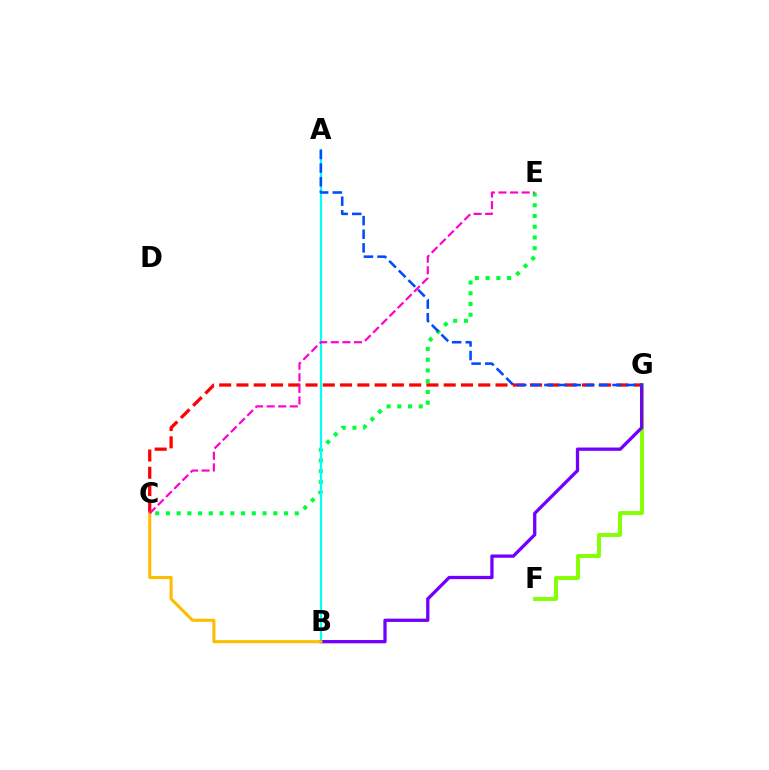{('C', 'E'): [{'color': '#00ff39', 'line_style': 'dotted', 'thickness': 2.92}, {'color': '#ff00cf', 'line_style': 'dashed', 'thickness': 1.57}], ('A', 'B'): [{'color': '#00fff6', 'line_style': 'solid', 'thickness': 1.59}], ('F', 'G'): [{'color': '#84ff00', 'line_style': 'solid', 'thickness': 2.82}], ('C', 'G'): [{'color': '#ff0000', 'line_style': 'dashed', 'thickness': 2.35}], ('B', 'G'): [{'color': '#7200ff', 'line_style': 'solid', 'thickness': 2.37}], ('B', 'C'): [{'color': '#ffbd00', 'line_style': 'solid', 'thickness': 2.21}], ('A', 'G'): [{'color': '#004bff', 'line_style': 'dashed', 'thickness': 1.85}]}